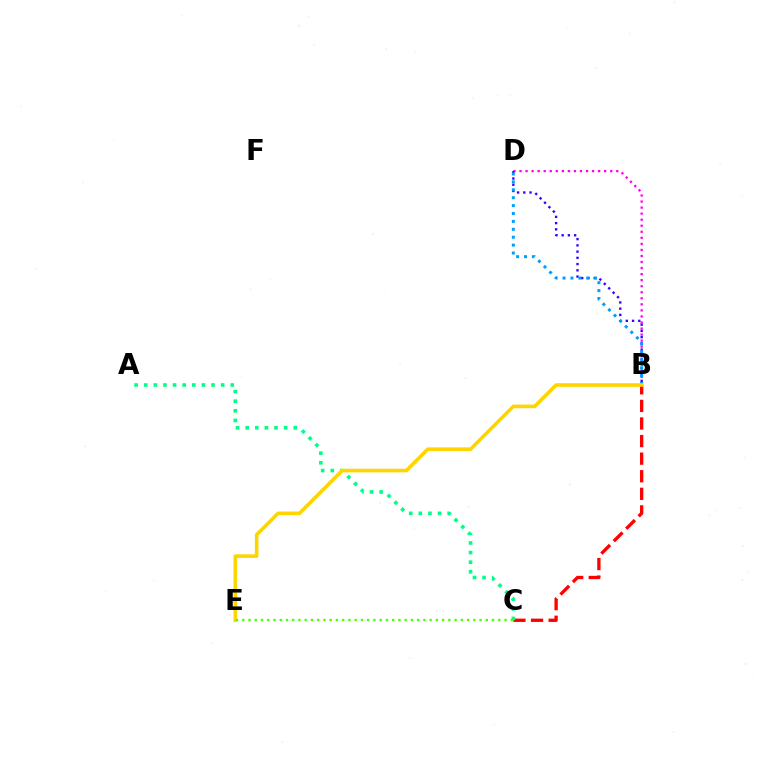{('B', 'D'): [{'color': '#ff00ed', 'line_style': 'dotted', 'thickness': 1.64}, {'color': '#3700ff', 'line_style': 'dotted', 'thickness': 1.69}, {'color': '#009eff', 'line_style': 'dotted', 'thickness': 2.15}], ('B', 'C'): [{'color': '#ff0000', 'line_style': 'dashed', 'thickness': 2.39}], ('A', 'C'): [{'color': '#00ff86', 'line_style': 'dotted', 'thickness': 2.61}], ('B', 'E'): [{'color': '#ffd500', 'line_style': 'solid', 'thickness': 2.6}], ('C', 'E'): [{'color': '#4fff00', 'line_style': 'dotted', 'thickness': 1.7}]}